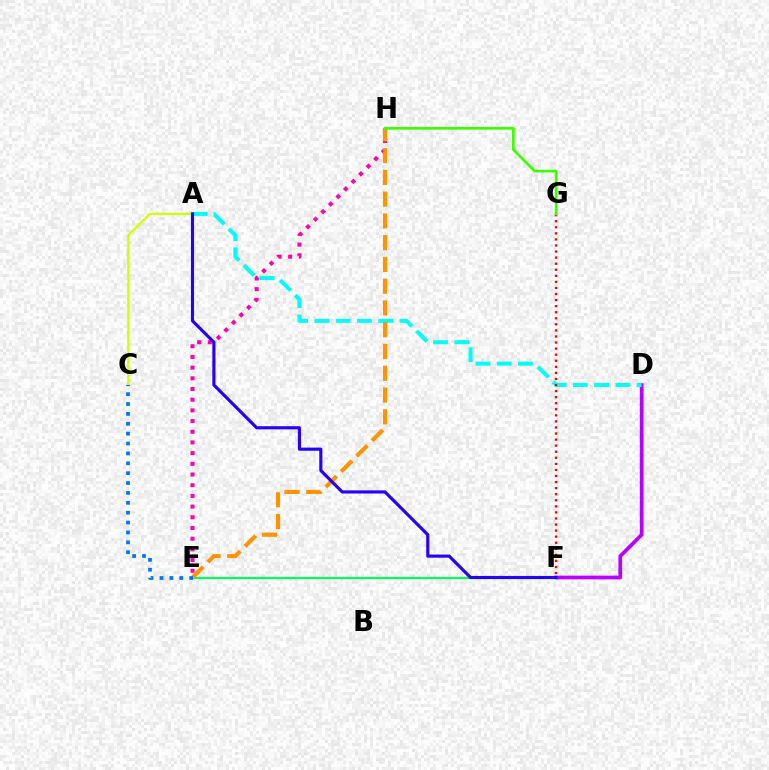{('D', 'F'): [{'color': '#b900ff', 'line_style': 'solid', 'thickness': 2.67}], ('E', 'H'): [{'color': '#ff00ac', 'line_style': 'dotted', 'thickness': 2.9}, {'color': '#ff9400', 'line_style': 'dashed', 'thickness': 2.96}], ('A', 'C'): [{'color': '#d1ff00', 'line_style': 'solid', 'thickness': 1.62}], ('A', 'D'): [{'color': '#00fff6', 'line_style': 'dashed', 'thickness': 2.89}], ('E', 'F'): [{'color': '#00ff5c', 'line_style': 'solid', 'thickness': 1.6}], ('F', 'G'): [{'color': '#ff0000', 'line_style': 'dotted', 'thickness': 1.65}], ('A', 'F'): [{'color': '#2500ff', 'line_style': 'solid', 'thickness': 2.25}], ('C', 'E'): [{'color': '#0074ff', 'line_style': 'dotted', 'thickness': 2.68}], ('G', 'H'): [{'color': '#3dff00', 'line_style': 'solid', 'thickness': 1.93}]}